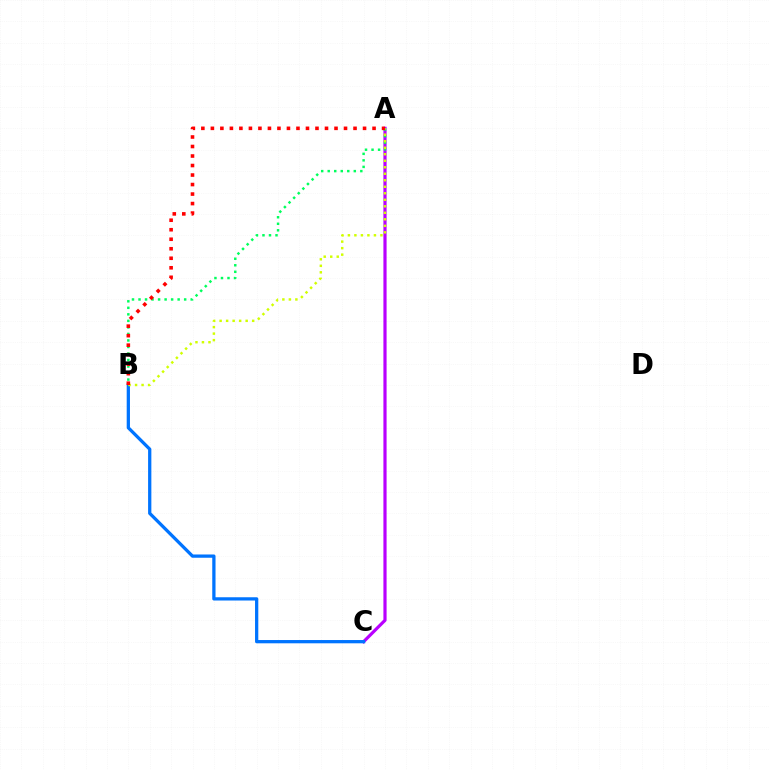{('A', 'C'): [{'color': '#b900ff', 'line_style': 'solid', 'thickness': 2.3}], ('A', 'B'): [{'color': '#00ff5c', 'line_style': 'dotted', 'thickness': 1.77}, {'color': '#d1ff00', 'line_style': 'dotted', 'thickness': 1.77}, {'color': '#ff0000', 'line_style': 'dotted', 'thickness': 2.58}], ('B', 'C'): [{'color': '#0074ff', 'line_style': 'solid', 'thickness': 2.35}]}